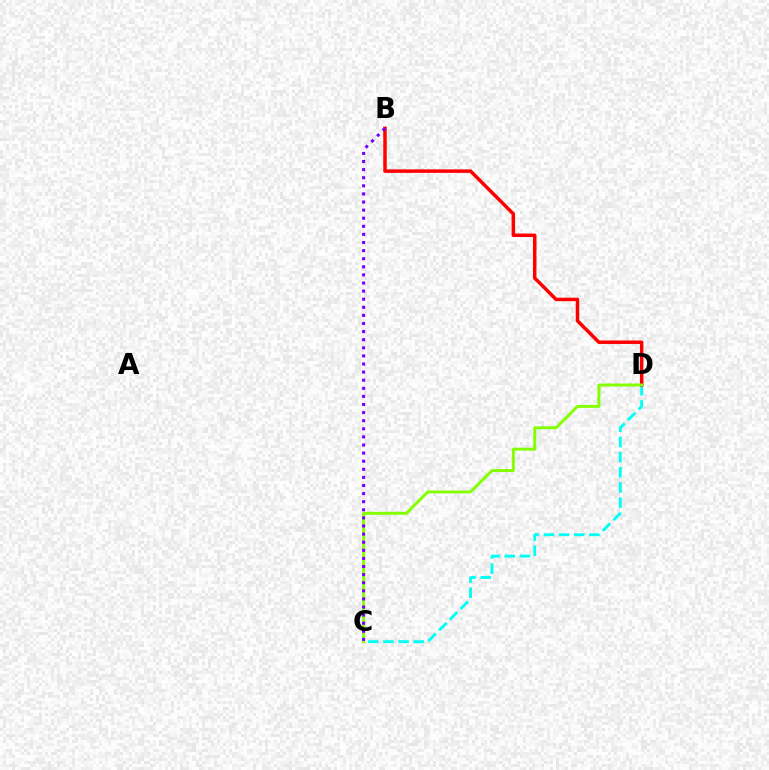{('C', 'D'): [{'color': '#00fff6', 'line_style': 'dashed', 'thickness': 2.06}, {'color': '#84ff00', 'line_style': 'solid', 'thickness': 2.12}], ('B', 'D'): [{'color': '#ff0000', 'line_style': 'solid', 'thickness': 2.5}], ('B', 'C'): [{'color': '#7200ff', 'line_style': 'dotted', 'thickness': 2.2}]}